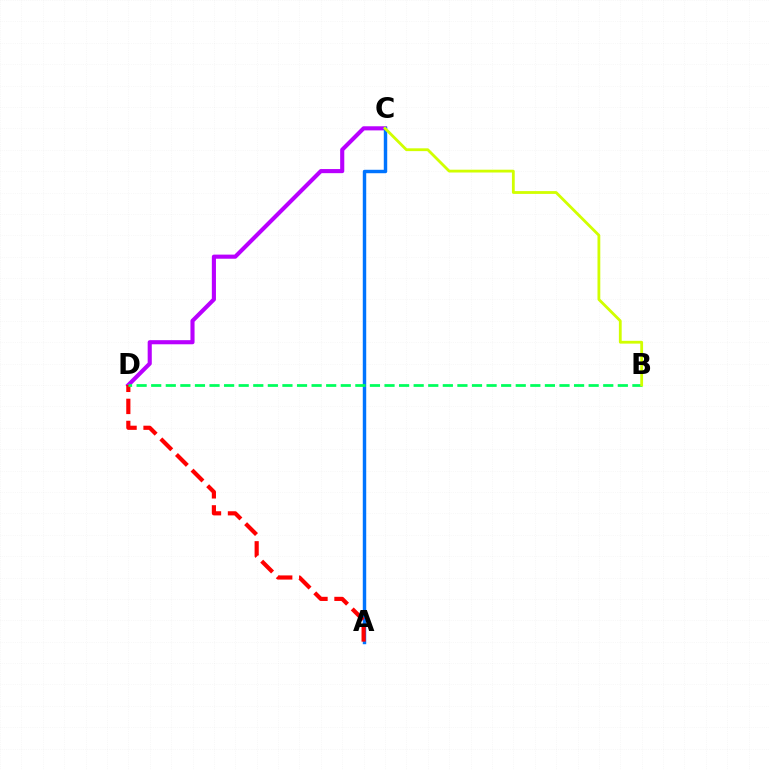{('C', 'D'): [{'color': '#b900ff', 'line_style': 'solid', 'thickness': 2.96}], ('A', 'C'): [{'color': '#0074ff', 'line_style': 'solid', 'thickness': 2.47}], ('A', 'D'): [{'color': '#ff0000', 'line_style': 'dashed', 'thickness': 3.0}], ('B', 'D'): [{'color': '#00ff5c', 'line_style': 'dashed', 'thickness': 1.98}], ('B', 'C'): [{'color': '#d1ff00', 'line_style': 'solid', 'thickness': 2.02}]}